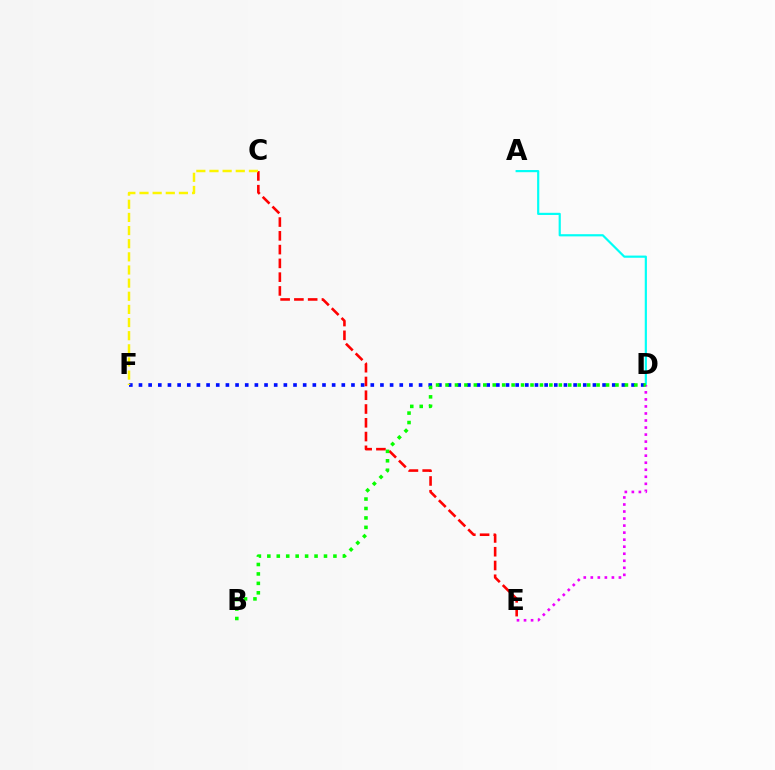{('A', 'D'): [{'color': '#00fff6', 'line_style': 'solid', 'thickness': 1.57}], ('D', 'F'): [{'color': '#0010ff', 'line_style': 'dotted', 'thickness': 2.62}], ('D', 'E'): [{'color': '#ee00ff', 'line_style': 'dotted', 'thickness': 1.91}], ('C', 'E'): [{'color': '#ff0000', 'line_style': 'dashed', 'thickness': 1.87}], ('C', 'F'): [{'color': '#fcf500', 'line_style': 'dashed', 'thickness': 1.79}], ('B', 'D'): [{'color': '#08ff00', 'line_style': 'dotted', 'thickness': 2.57}]}